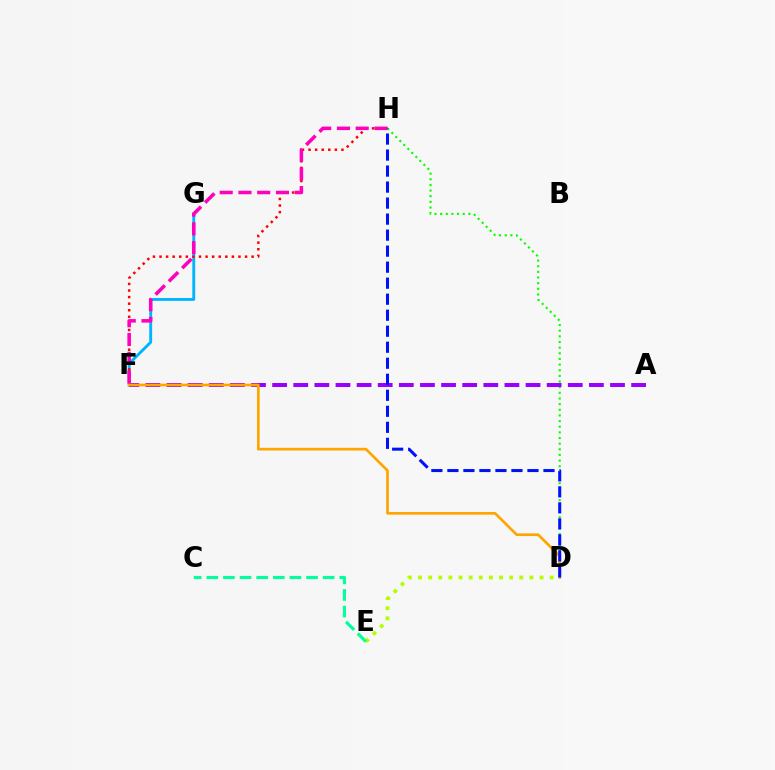{('F', 'G'): [{'color': '#00b5ff', 'line_style': 'solid', 'thickness': 2.07}], ('F', 'H'): [{'color': '#ff0000', 'line_style': 'dotted', 'thickness': 1.79}, {'color': '#ff00bd', 'line_style': 'dashed', 'thickness': 2.55}], ('D', 'H'): [{'color': '#08ff00', 'line_style': 'dotted', 'thickness': 1.53}, {'color': '#0010ff', 'line_style': 'dashed', 'thickness': 2.18}], ('A', 'F'): [{'color': '#9b00ff', 'line_style': 'dashed', 'thickness': 2.87}], ('D', 'F'): [{'color': '#ffa500', 'line_style': 'solid', 'thickness': 1.93}], ('D', 'E'): [{'color': '#b3ff00', 'line_style': 'dotted', 'thickness': 2.75}], ('C', 'E'): [{'color': '#00ff9d', 'line_style': 'dashed', 'thickness': 2.26}]}